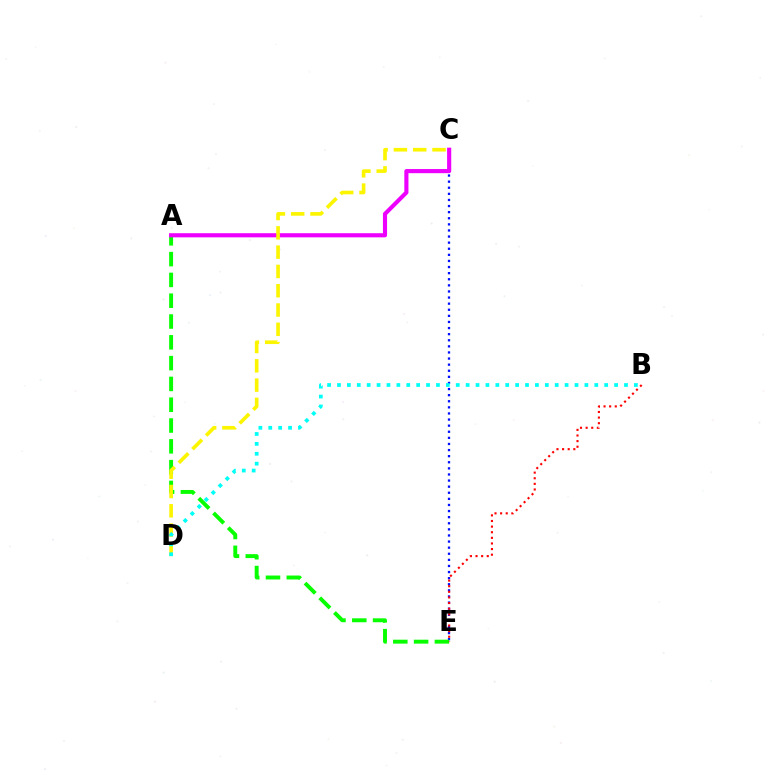{('C', 'E'): [{'color': '#0010ff', 'line_style': 'dotted', 'thickness': 1.66}], ('A', 'E'): [{'color': '#08ff00', 'line_style': 'dashed', 'thickness': 2.83}], ('B', 'E'): [{'color': '#ff0000', 'line_style': 'dotted', 'thickness': 1.53}], ('A', 'C'): [{'color': '#ee00ff', 'line_style': 'solid', 'thickness': 2.97}], ('C', 'D'): [{'color': '#fcf500', 'line_style': 'dashed', 'thickness': 2.62}], ('B', 'D'): [{'color': '#00fff6', 'line_style': 'dotted', 'thickness': 2.69}]}